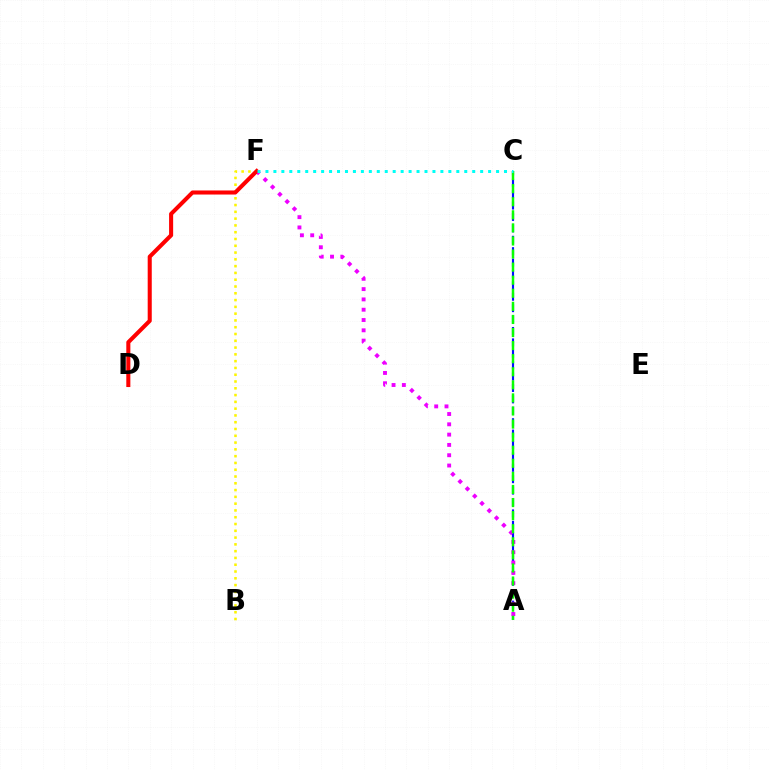{('A', 'C'): [{'color': '#0010ff', 'line_style': 'dashed', 'thickness': 1.55}, {'color': '#08ff00', 'line_style': 'dashed', 'thickness': 1.78}], ('A', 'F'): [{'color': '#ee00ff', 'line_style': 'dotted', 'thickness': 2.8}], ('B', 'F'): [{'color': '#fcf500', 'line_style': 'dotted', 'thickness': 1.84}], ('D', 'F'): [{'color': '#ff0000', 'line_style': 'solid', 'thickness': 2.93}], ('C', 'F'): [{'color': '#00fff6', 'line_style': 'dotted', 'thickness': 2.16}]}